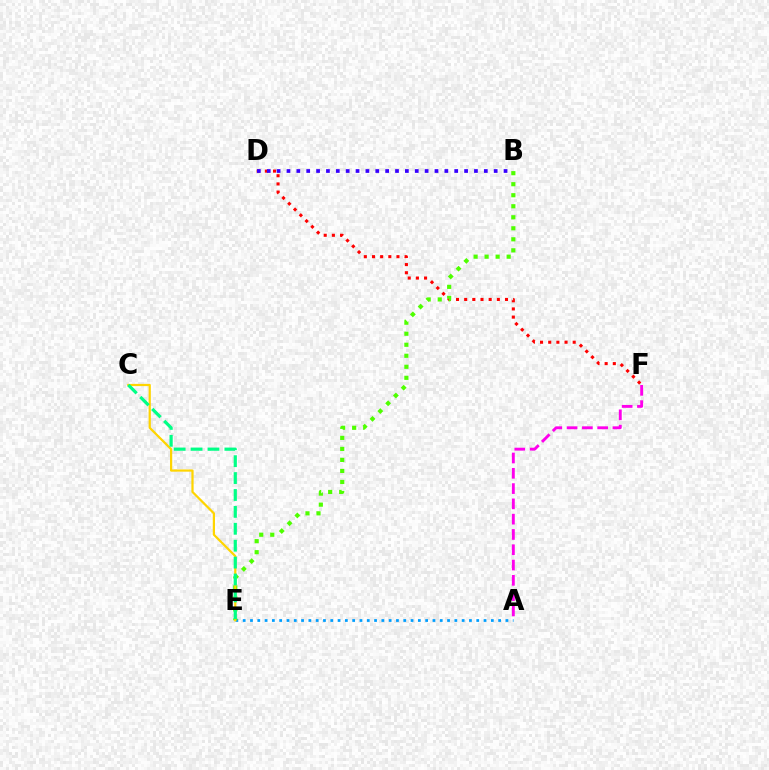{('D', 'F'): [{'color': '#ff0000', 'line_style': 'dotted', 'thickness': 2.22}], ('B', 'D'): [{'color': '#3700ff', 'line_style': 'dotted', 'thickness': 2.68}], ('A', 'E'): [{'color': '#009eff', 'line_style': 'dotted', 'thickness': 1.98}], ('B', 'E'): [{'color': '#4fff00', 'line_style': 'dotted', 'thickness': 2.99}], ('C', 'E'): [{'color': '#ffd500', 'line_style': 'solid', 'thickness': 1.6}, {'color': '#00ff86', 'line_style': 'dashed', 'thickness': 2.3}], ('A', 'F'): [{'color': '#ff00ed', 'line_style': 'dashed', 'thickness': 2.08}]}